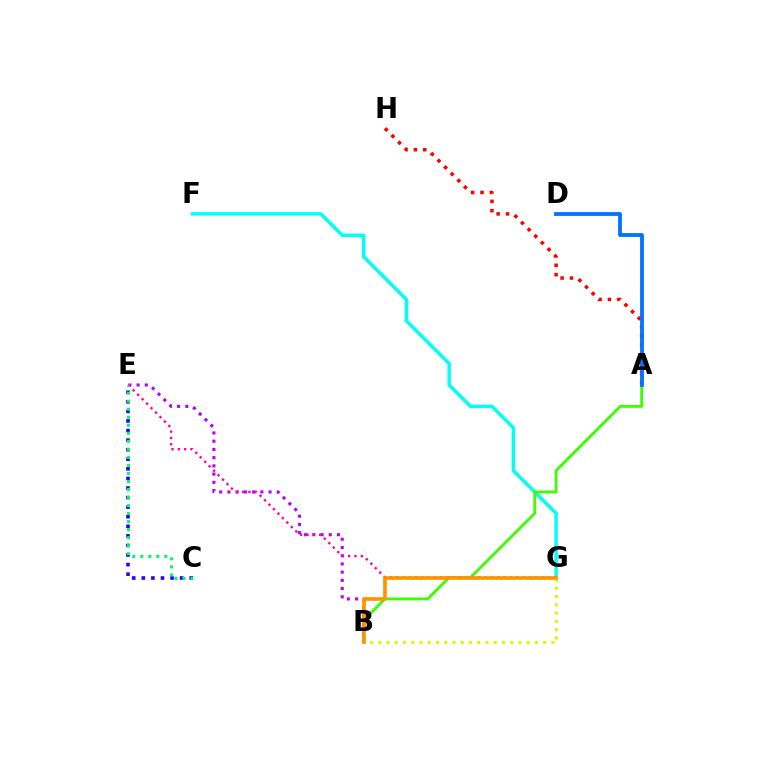{('F', 'G'): [{'color': '#00fff6', 'line_style': 'solid', 'thickness': 2.49}], ('A', 'B'): [{'color': '#3dff00', 'line_style': 'solid', 'thickness': 2.06}], ('B', 'E'): [{'color': '#b900ff', 'line_style': 'dotted', 'thickness': 2.23}], ('B', 'G'): [{'color': '#d1ff00', 'line_style': 'dotted', 'thickness': 2.24}, {'color': '#ff9400', 'line_style': 'solid', 'thickness': 2.64}], ('C', 'E'): [{'color': '#2500ff', 'line_style': 'dotted', 'thickness': 2.6}, {'color': '#00ff5c', 'line_style': 'dotted', 'thickness': 2.18}], ('A', 'H'): [{'color': '#ff0000', 'line_style': 'dotted', 'thickness': 2.55}], ('E', 'G'): [{'color': '#ff00ac', 'line_style': 'dotted', 'thickness': 1.72}], ('A', 'D'): [{'color': '#0074ff', 'line_style': 'solid', 'thickness': 2.75}]}